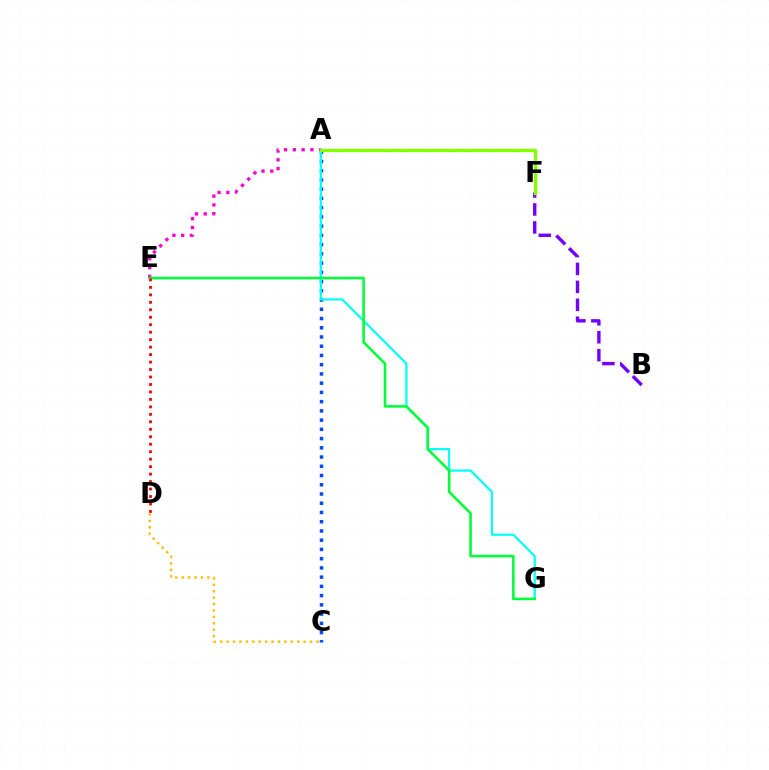{('A', 'C'): [{'color': '#004bff', 'line_style': 'dotted', 'thickness': 2.51}], ('C', 'D'): [{'color': '#ffbd00', 'line_style': 'dotted', 'thickness': 1.74}], ('A', 'E'): [{'color': '#ff00cf', 'line_style': 'dotted', 'thickness': 2.39}], ('B', 'F'): [{'color': '#7200ff', 'line_style': 'dashed', 'thickness': 2.44}], ('A', 'G'): [{'color': '#00fff6', 'line_style': 'solid', 'thickness': 1.58}], ('E', 'G'): [{'color': '#00ff39', 'line_style': 'solid', 'thickness': 1.87}], ('A', 'F'): [{'color': '#84ff00', 'line_style': 'solid', 'thickness': 2.39}], ('D', 'E'): [{'color': '#ff0000', 'line_style': 'dotted', 'thickness': 2.03}]}